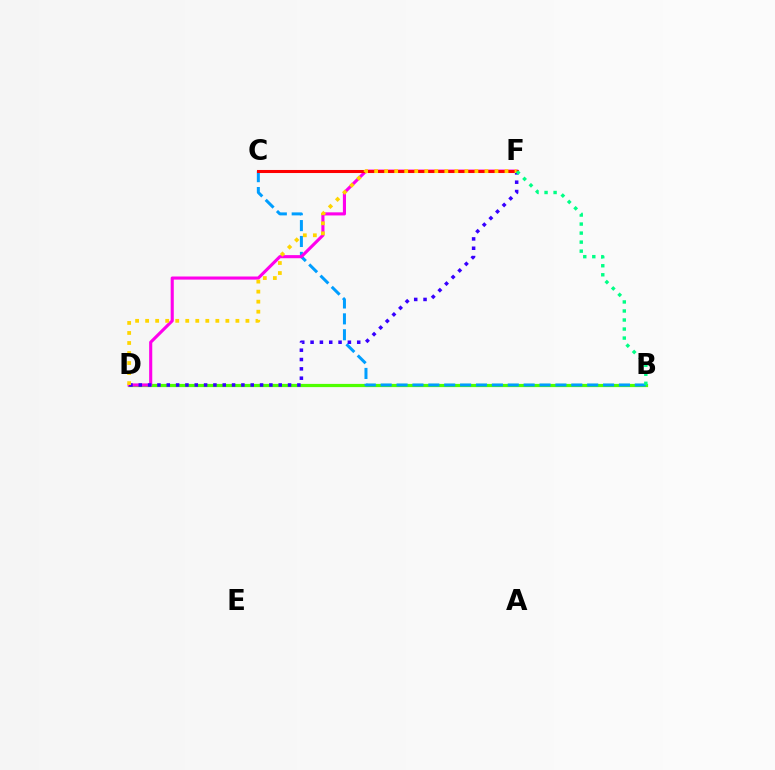{('B', 'D'): [{'color': '#4fff00', 'line_style': 'solid', 'thickness': 2.31}], ('B', 'C'): [{'color': '#009eff', 'line_style': 'dashed', 'thickness': 2.16}], ('D', 'F'): [{'color': '#ff00ed', 'line_style': 'solid', 'thickness': 2.24}, {'color': '#3700ff', 'line_style': 'dotted', 'thickness': 2.53}, {'color': '#ffd500', 'line_style': 'dotted', 'thickness': 2.72}], ('C', 'F'): [{'color': '#ff0000', 'line_style': 'solid', 'thickness': 2.2}], ('B', 'F'): [{'color': '#00ff86', 'line_style': 'dotted', 'thickness': 2.45}]}